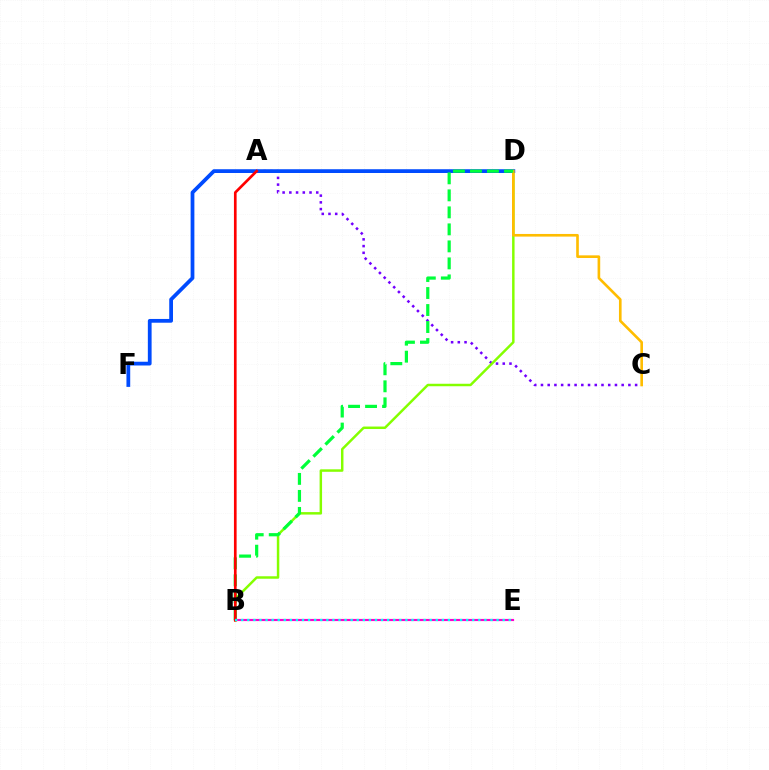{('B', 'E'): [{'color': '#ff00cf', 'line_style': 'solid', 'thickness': 1.55}, {'color': '#00fff6', 'line_style': 'dotted', 'thickness': 1.65}], ('A', 'C'): [{'color': '#7200ff', 'line_style': 'dotted', 'thickness': 1.83}], ('B', 'D'): [{'color': '#84ff00', 'line_style': 'solid', 'thickness': 1.78}, {'color': '#00ff39', 'line_style': 'dashed', 'thickness': 2.31}], ('D', 'F'): [{'color': '#004bff', 'line_style': 'solid', 'thickness': 2.71}], ('C', 'D'): [{'color': '#ffbd00', 'line_style': 'solid', 'thickness': 1.9}], ('A', 'B'): [{'color': '#ff0000', 'line_style': 'solid', 'thickness': 1.92}]}